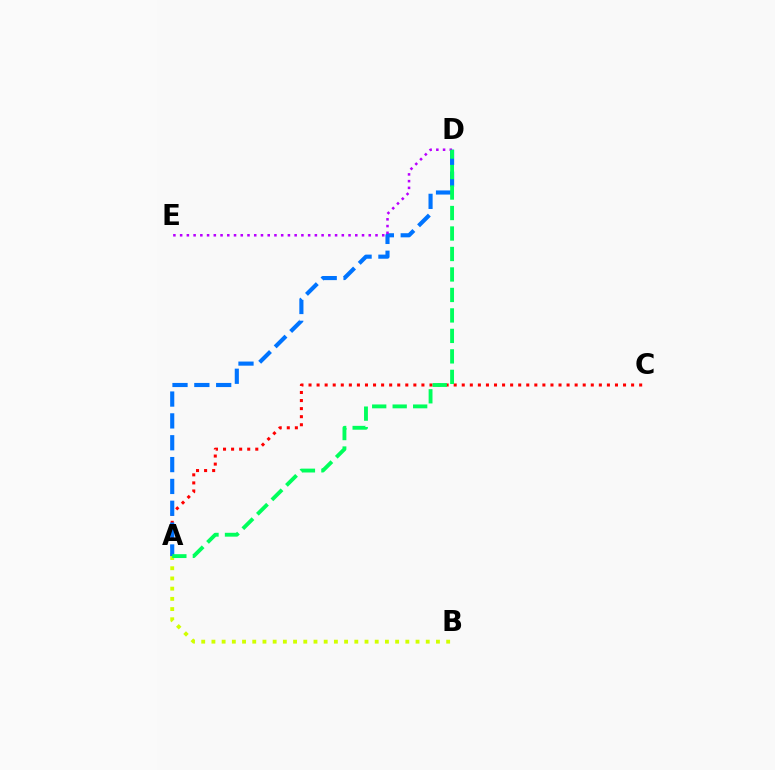{('A', 'C'): [{'color': '#ff0000', 'line_style': 'dotted', 'thickness': 2.19}], ('A', 'B'): [{'color': '#d1ff00', 'line_style': 'dotted', 'thickness': 2.77}], ('A', 'D'): [{'color': '#0074ff', 'line_style': 'dashed', 'thickness': 2.97}, {'color': '#00ff5c', 'line_style': 'dashed', 'thickness': 2.78}], ('D', 'E'): [{'color': '#b900ff', 'line_style': 'dotted', 'thickness': 1.83}]}